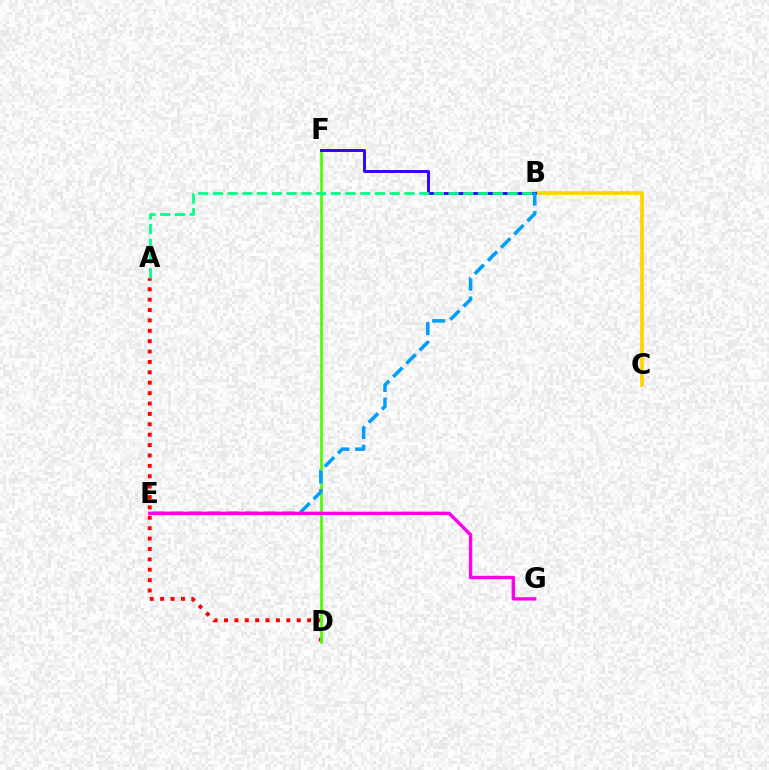{('A', 'D'): [{'color': '#ff0000', 'line_style': 'dotted', 'thickness': 2.82}], ('D', 'F'): [{'color': '#4fff00', 'line_style': 'solid', 'thickness': 1.97}], ('B', 'C'): [{'color': '#ffd500', 'line_style': 'solid', 'thickness': 2.68}], ('B', 'F'): [{'color': '#3700ff', 'line_style': 'solid', 'thickness': 2.11}], ('B', 'E'): [{'color': '#009eff', 'line_style': 'dashed', 'thickness': 2.53}], ('A', 'B'): [{'color': '#00ff86', 'line_style': 'dashed', 'thickness': 2.0}], ('E', 'G'): [{'color': '#ff00ed', 'line_style': 'solid', 'thickness': 2.42}]}